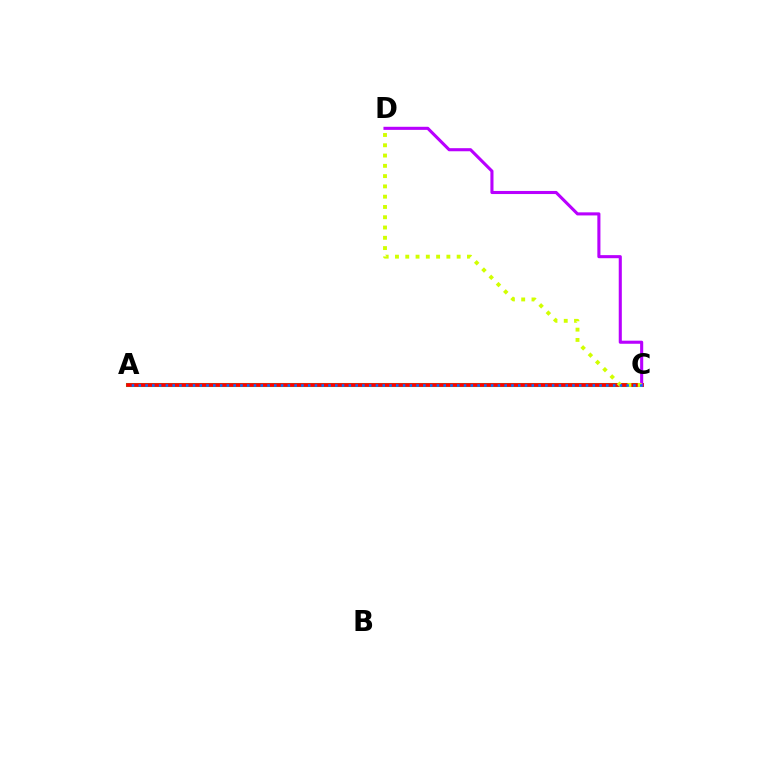{('A', 'C'): [{'color': '#00ff5c', 'line_style': 'solid', 'thickness': 2.92}, {'color': '#ff0000', 'line_style': 'solid', 'thickness': 2.66}, {'color': '#0074ff', 'line_style': 'dotted', 'thickness': 1.84}], ('C', 'D'): [{'color': '#b900ff', 'line_style': 'solid', 'thickness': 2.22}, {'color': '#d1ff00', 'line_style': 'dotted', 'thickness': 2.79}]}